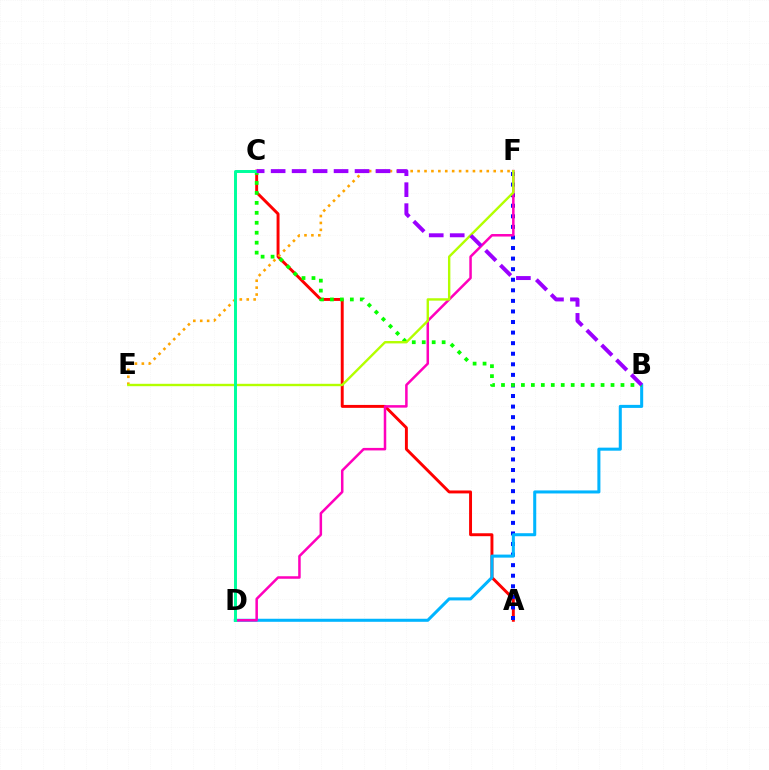{('A', 'C'): [{'color': '#ff0000', 'line_style': 'solid', 'thickness': 2.11}], ('A', 'F'): [{'color': '#0010ff', 'line_style': 'dotted', 'thickness': 2.87}], ('B', 'D'): [{'color': '#00b5ff', 'line_style': 'solid', 'thickness': 2.19}], ('B', 'C'): [{'color': '#08ff00', 'line_style': 'dotted', 'thickness': 2.71}, {'color': '#9b00ff', 'line_style': 'dashed', 'thickness': 2.85}], ('E', 'F'): [{'color': '#ffa500', 'line_style': 'dotted', 'thickness': 1.88}, {'color': '#b3ff00', 'line_style': 'solid', 'thickness': 1.72}], ('D', 'F'): [{'color': '#ff00bd', 'line_style': 'solid', 'thickness': 1.81}], ('C', 'D'): [{'color': '#00ff9d', 'line_style': 'solid', 'thickness': 2.13}]}